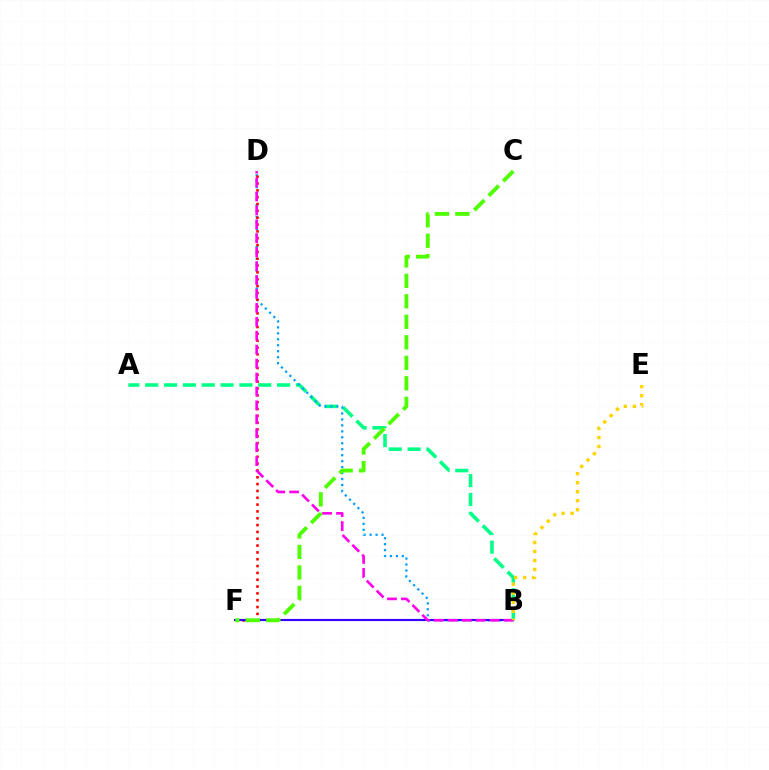{('A', 'B'): [{'color': '#00ff86', 'line_style': 'dashed', 'thickness': 2.56}], ('B', 'D'): [{'color': '#009eff', 'line_style': 'dotted', 'thickness': 1.62}, {'color': '#ff00ed', 'line_style': 'dashed', 'thickness': 1.89}], ('D', 'F'): [{'color': '#ff0000', 'line_style': 'dotted', 'thickness': 1.86}], ('B', 'F'): [{'color': '#3700ff', 'line_style': 'solid', 'thickness': 1.55}], ('C', 'F'): [{'color': '#4fff00', 'line_style': 'dashed', 'thickness': 2.78}], ('B', 'E'): [{'color': '#ffd500', 'line_style': 'dotted', 'thickness': 2.45}]}